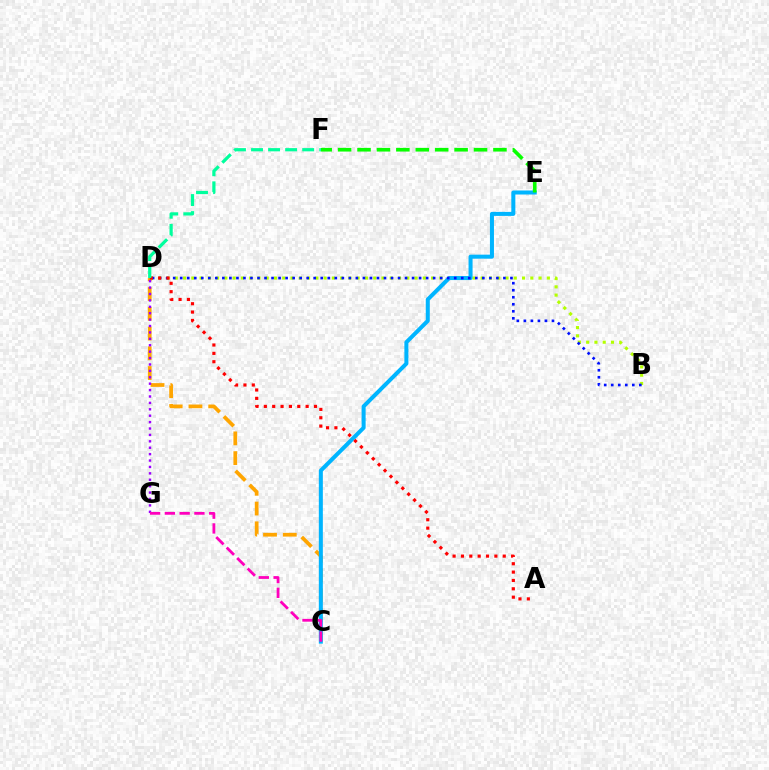{('C', 'D'): [{'color': '#ffa500', 'line_style': 'dashed', 'thickness': 2.68}], ('B', 'D'): [{'color': '#b3ff00', 'line_style': 'dotted', 'thickness': 2.25}, {'color': '#0010ff', 'line_style': 'dotted', 'thickness': 1.91}], ('C', 'E'): [{'color': '#00b5ff', 'line_style': 'solid', 'thickness': 2.9}], ('A', 'D'): [{'color': '#ff0000', 'line_style': 'dotted', 'thickness': 2.27}], ('D', 'G'): [{'color': '#9b00ff', 'line_style': 'dotted', 'thickness': 1.74}], ('E', 'F'): [{'color': '#08ff00', 'line_style': 'dashed', 'thickness': 2.64}], ('C', 'G'): [{'color': '#ff00bd', 'line_style': 'dashed', 'thickness': 2.01}], ('D', 'F'): [{'color': '#00ff9d', 'line_style': 'dashed', 'thickness': 2.32}]}